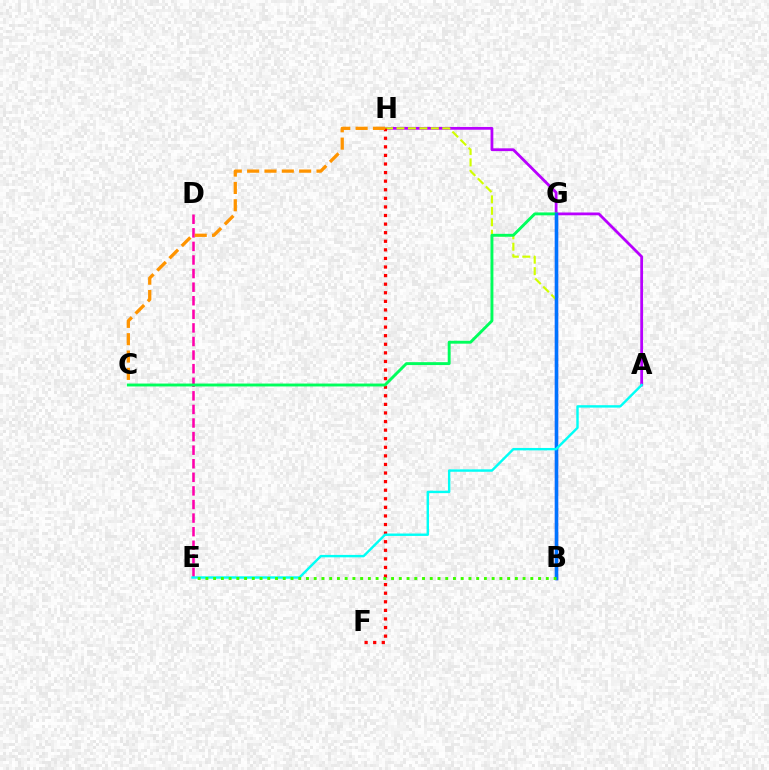{('B', 'G'): [{'color': '#2500ff', 'line_style': 'solid', 'thickness': 2.35}, {'color': '#0074ff', 'line_style': 'solid', 'thickness': 2.42}], ('A', 'H'): [{'color': '#b900ff', 'line_style': 'solid', 'thickness': 2.01}], ('D', 'E'): [{'color': '#ff00ac', 'line_style': 'dashed', 'thickness': 1.85}], ('B', 'H'): [{'color': '#d1ff00', 'line_style': 'dashed', 'thickness': 1.56}], ('F', 'H'): [{'color': '#ff0000', 'line_style': 'dotted', 'thickness': 2.33}], ('C', 'G'): [{'color': '#00ff5c', 'line_style': 'solid', 'thickness': 2.09}], ('A', 'E'): [{'color': '#00fff6', 'line_style': 'solid', 'thickness': 1.74}], ('C', 'H'): [{'color': '#ff9400', 'line_style': 'dashed', 'thickness': 2.36}], ('B', 'E'): [{'color': '#3dff00', 'line_style': 'dotted', 'thickness': 2.1}]}